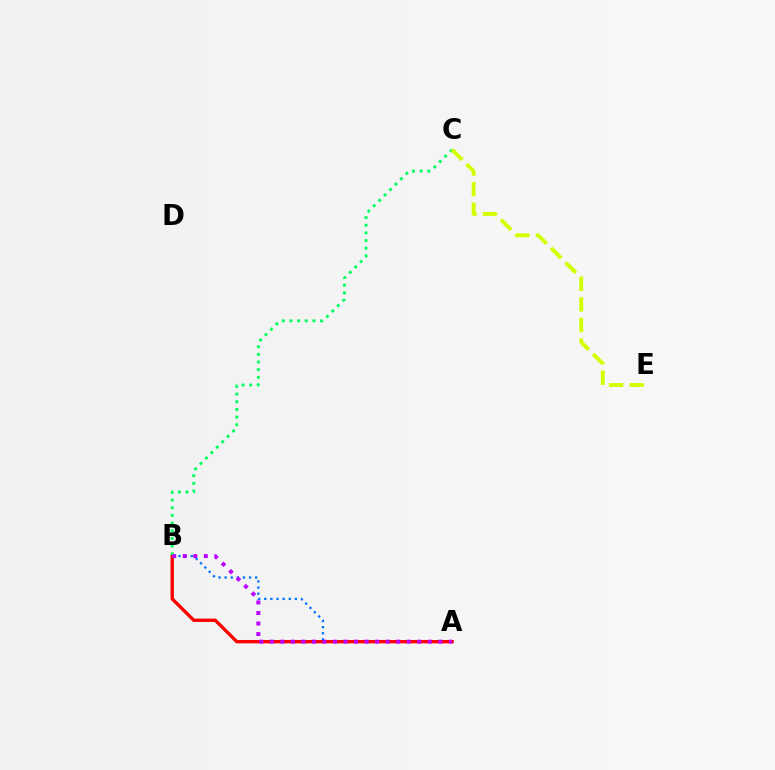{('A', 'B'): [{'color': '#0074ff', 'line_style': 'dotted', 'thickness': 1.66}, {'color': '#ff0000', 'line_style': 'solid', 'thickness': 2.42}, {'color': '#b900ff', 'line_style': 'dotted', 'thickness': 2.86}], ('B', 'C'): [{'color': '#00ff5c', 'line_style': 'dotted', 'thickness': 2.08}], ('C', 'E'): [{'color': '#d1ff00', 'line_style': 'dashed', 'thickness': 2.8}]}